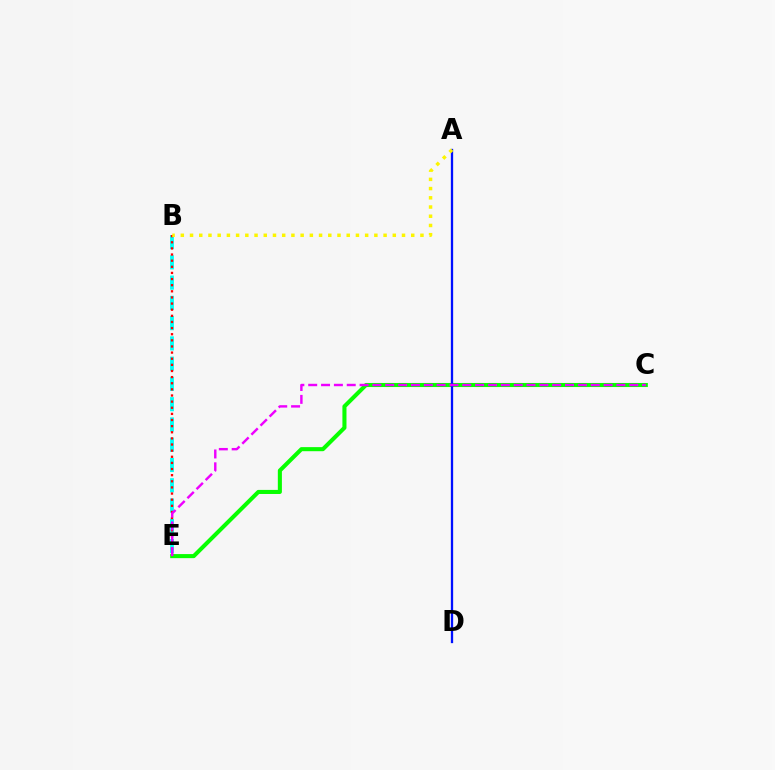{('B', 'E'): [{'color': '#00fff6', 'line_style': 'dashed', 'thickness': 2.75}, {'color': '#ff0000', 'line_style': 'dotted', 'thickness': 1.67}], ('C', 'E'): [{'color': '#08ff00', 'line_style': 'solid', 'thickness': 2.93}, {'color': '#ee00ff', 'line_style': 'dashed', 'thickness': 1.74}], ('A', 'D'): [{'color': '#0010ff', 'line_style': 'solid', 'thickness': 1.65}], ('A', 'B'): [{'color': '#fcf500', 'line_style': 'dotted', 'thickness': 2.5}]}